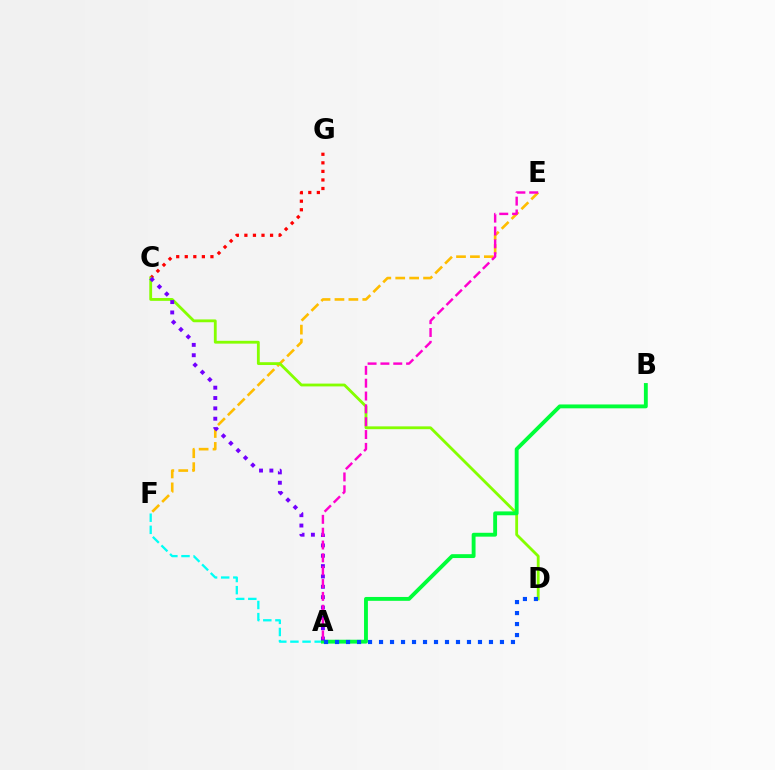{('C', 'G'): [{'color': '#ff0000', 'line_style': 'dotted', 'thickness': 2.32}], ('E', 'F'): [{'color': '#ffbd00', 'line_style': 'dashed', 'thickness': 1.89}], ('C', 'D'): [{'color': '#84ff00', 'line_style': 'solid', 'thickness': 2.03}], ('A', 'F'): [{'color': '#00fff6', 'line_style': 'dashed', 'thickness': 1.65}], ('A', 'B'): [{'color': '#00ff39', 'line_style': 'solid', 'thickness': 2.78}], ('A', 'C'): [{'color': '#7200ff', 'line_style': 'dotted', 'thickness': 2.81}], ('A', 'E'): [{'color': '#ff00cf', 'line_style': 'dashed', 'thickness': 1.74}], ('A', 'D'): [{'color': '#004bff', 'line_style': 'dotted', 'thickness': 2.99}]}